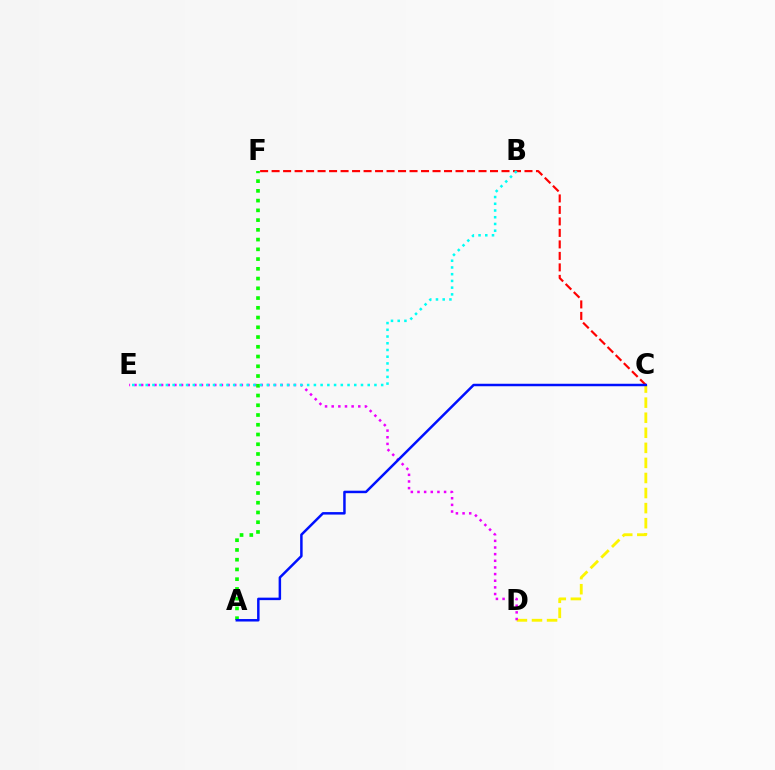{('C', 'D'): [{'color': '#fcf500', 'line_style': 'dashed', 'thickness': 2.05}], ('D', 'E'): [{'color': '#ee00ff', 'line_style': 'dotted', 'thickness': 1.81}], ('A', 'F'): [{'color': '#08ff00', 'line_style': 'dotted', 'thickness': 2.65}], ('C', 'F'): [{'color': '#ff0000', 'line_style': 'dashed', 'thickness': 1.56}], ('B', 'E'): [{'color': '#00fff6', 'line_style': 'dotted', 'thickness': 1.83}], ('A', 'C'): [{'color': '#0010ff', 'line_style': 'solid', 'thickness': 1.79}]}